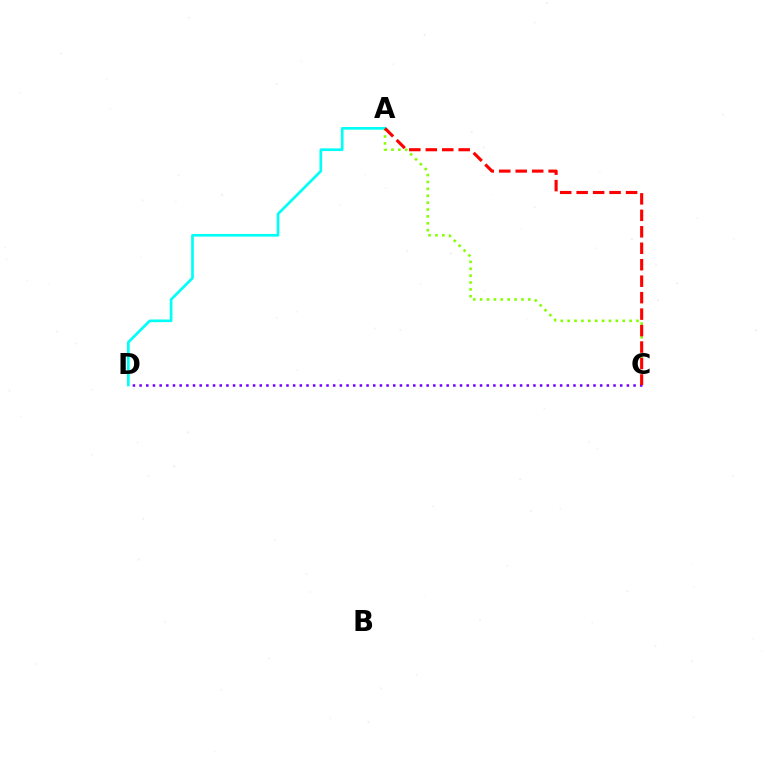{('A', 'C'): [{'color': '#84ff00', 'line_style': 'dotted', 'thickness': 1.87}, {'color': '#ff0000', 'line_style': 'dashed', 'thickness': 2.24}], ('A', 'D'): [{'color': '#00fff6', 'line_style': 'solid', 'thickness': 1.92}], ('C', 'D'): [{'color': '#7200ff', 'line_style': 'dotted', 'thickness': 1.81}]}